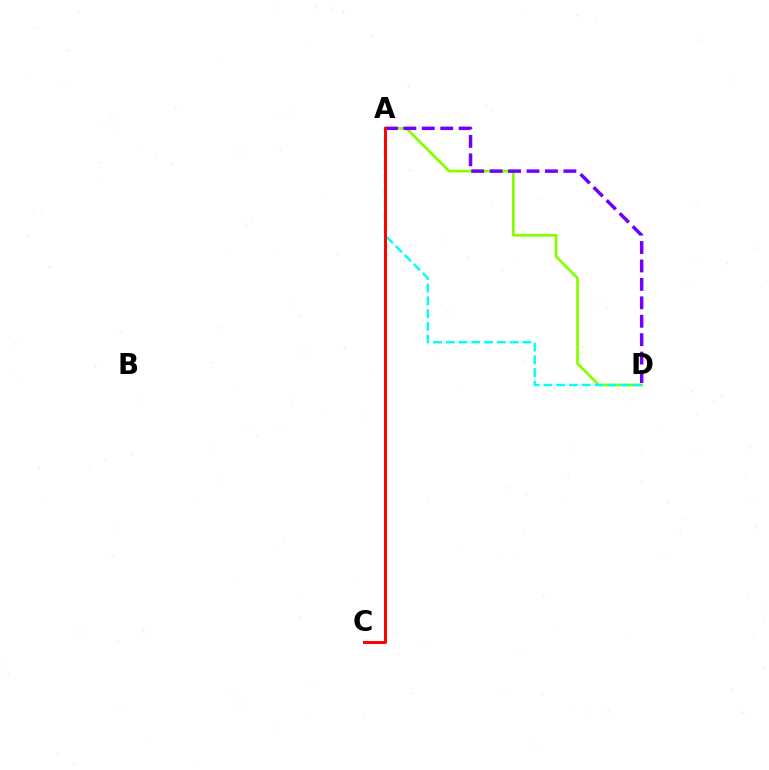{('A', 'D'): [{'color': '#84ff00', 'line_style': 'solid', 'thickness': 1.95}, {'color': '#7200ff', 'line_style': 'dashed', 'thickness': 2.5}, {'color': '#00fff6', 'line_style': 'dashed', 'thickness': 1.73}], ('A', 'C'): [{'color': '#ff0000', 'line_style': 'solid', 'thickness': 2.15}]}